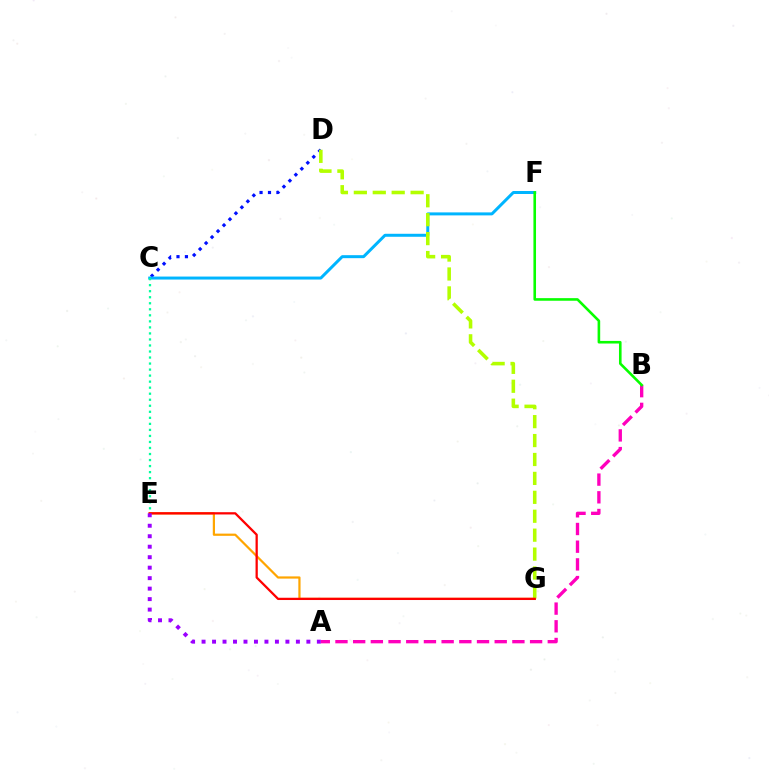{('A', 'B'): [{'color': '#ff00bd', 'line_style': 'dashed', 'thickness': 2.4}], ('C', 'D'): [{'color': '#0010ff', 'line_style': 'dotted', 'thickness': 2.29}], ('C', 'F'): [{'color': '#00b5ff', 'line_style': 'solid', 'thickness': 2.15}], ('C', 'E'): [{'color': '#00ff9d', 'line_style': 'dotted', 'thickness': 1.64}], ('D', 'G'): [{'color': '#b3ff00', 'line_style': 'dashed', 'thickness': 2.57}], ('E', 'G'): [{'color': '#ffa500', 'line_style': 'solid', 'thickness': 1.59}, {'color': '#ff0000', 'line_style': 'solid', 'thickness': 1.63}], ('B', 'F'): [{'color': '#08ff00', 'line_style': 'solid', 'thickness': 1.87}], ('A', 'E'): [{'color': '#9b00ff', 'line_style': 'dotted', 'thickness': 2.85}]}